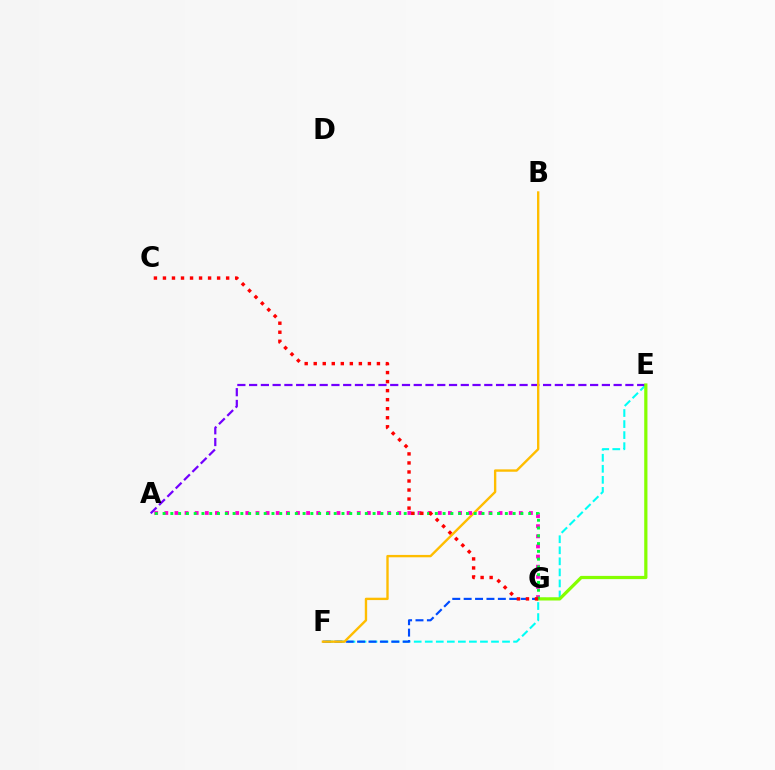{('E', 'F'): [{'color': '#00fff6', 'line_style': 'dashed', 'thickness': 1.5}], ('F', 'G'): [{'color': '#004bff', 'line_style': 'dashed', 'thickness': 1.55}], ('A', 'E'): [{'color': '#7200ff', 'line_style': 'dashed', 'thickness': 1.6}], ('B', 'F'): [{'color': '#ffbd00', 'line_style': 'solid', 'thickness': 1.71}], ('E', 'G'): [{'color': '#84ff00', 'line_style': 'solid', 'thickness': 2.32}], ('A', 'G'): [{'color': '#ff00cf', 'line_style': 'dotted', 'thickness': 2.75}, {'color': '#00ff39', 'line_style': 'dotted', 'thickness': 2.11}], ('C', 'G'): [{'color': '#ff0000', 'line_style': 'dotted', 'thickness': 2.45}]}